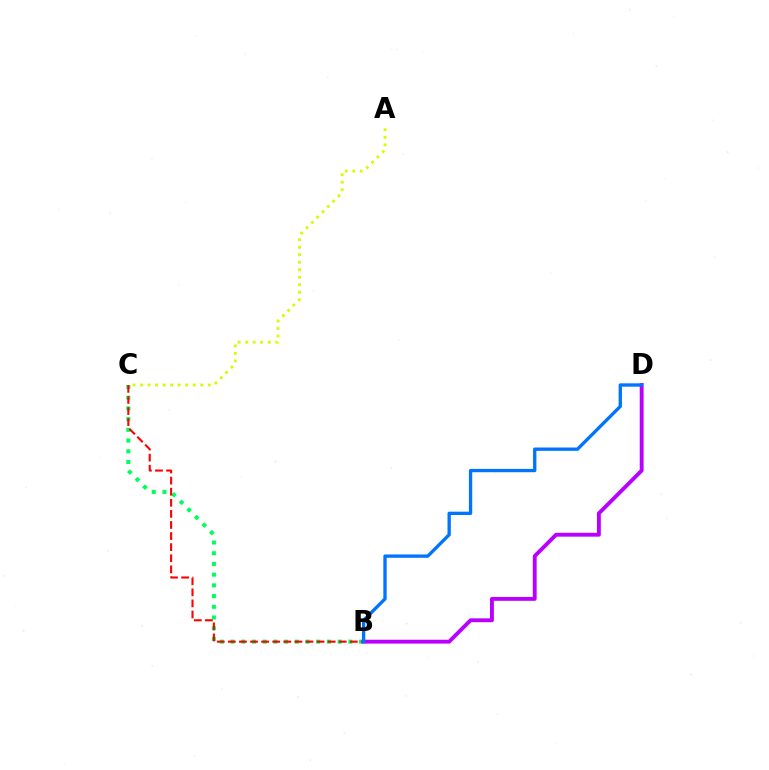{('B', 'C'): [{'color': '#00ff5c', 'line_style': 'dotted', 'thickness': 2.91}, {'color': '#ff0000', 'line_style': 'dashed', 'thickness': 1.51}], ('B', 'D'): [{'color': '#b900ff', 'line_style': 'solid', 'thickness': 2.79}, {'color': '#0074ff', 'line_style': 'solid', 'thickness': 2.39}], ('A', 'C'): [{'color': '#d1ff00', 'line_style': 'dotted', 'thickness': 2.04}]}